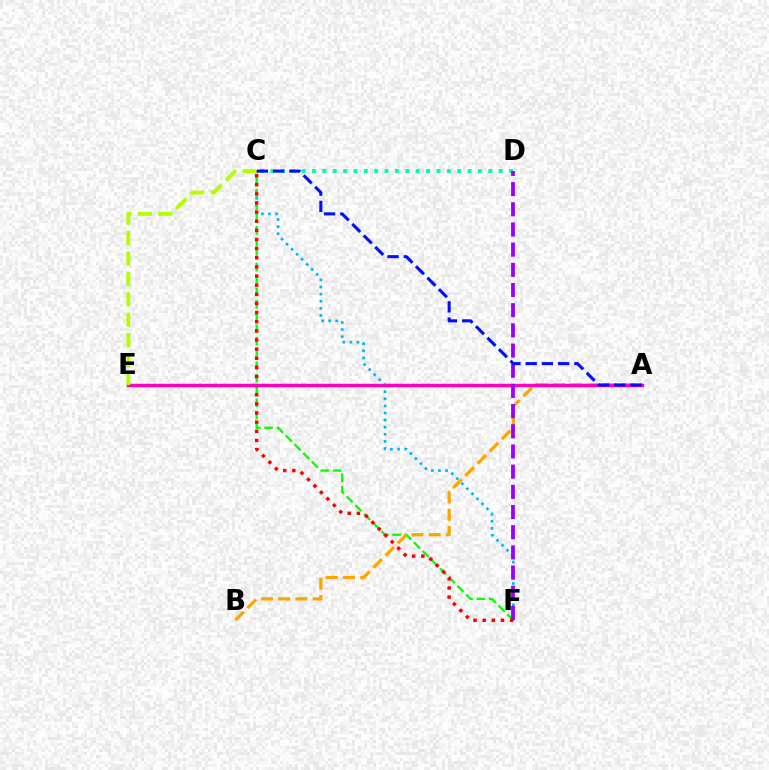{('C', 'D'): [{'color': '#00ff9d', 'line_style': 'dotted', 'thickness': 2.82}], ('C', 'F'): [{'color': '#00b5ff', 'line_style': 'dotted', 'thickness': 1.93}, {'color': '#08ff00', 'line_style': 'dashed', 'thickness': 1.67}, {'color': '#ff0000', 'line_style': 'dotted', 'thickness': 2.48}], ('A', 'B'): [{'color': '#ffa500', 'line_style': 'dashed', 'thickness': 2.34}], ('A', 'E'): [{'color': '#ff00bd', 'line_style': 'solid', 'thickness': 2.49}], ('D', 'F'): [{'color': '#9b00ff', 'line_style': 'dashed', 'thickness': 2.74}], ('C', 'E'): [{'color': '#b3ff00', 'line_style': 'dashed', 'thickness': 2.77}], ('A', 'C'): [{'color': '#0010ff', 'line_style': 'dashed', 'thickness': 2.21}]}